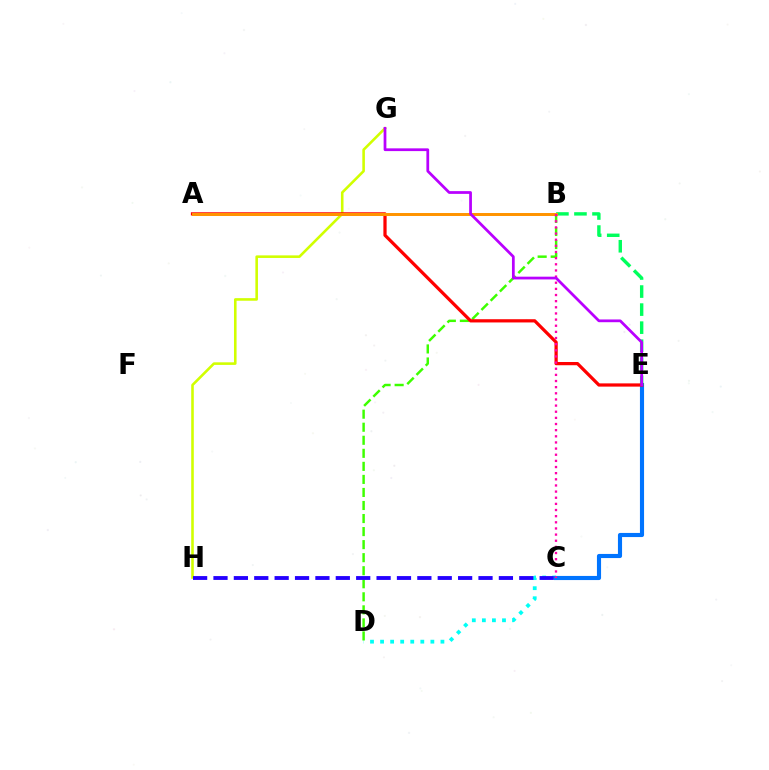{('G', 'H'): [{'color': '#d1ff00', 'line_style': 'solid', 'thickness': 1.86}], ('C', 'D'): [{'color': '#00fff6', 'line_style': 'dotted', 'thickness': 2.73}], ('B', 'D'): [{'color': '#3dff00', 'line_style': 'dashed', 'thickness': 1.77}], ('C', 'E'): [{'color': '#0074ff', 'line_style': 'solid', 'thickness': 2.97}], ('B', 'E'): [{'color': '#00ff5c', 'line_style': 'dashed', 'thickness': 2.45}], ('C', 'H'): [{'color': '#2500ff', 'line_style': 'dashed', 'thickness': 2.77}], ('A', 'E'): [{'color': '#ff0000', 'line_style': 'solid', 'thickness': 2.33}], ('A', 'B'): [{'color': '#ff9400', 'line_style': 'solid', 'thickness': 2.14}], ('B', 'C'): [{'color': '#ff00ac', 'line_style': 'dotted', 'thickness': 1.67}], ('E', 'G'): [{'color': '#b900ff', 'line_style': 'solid', 'thickness': 1.98}]}